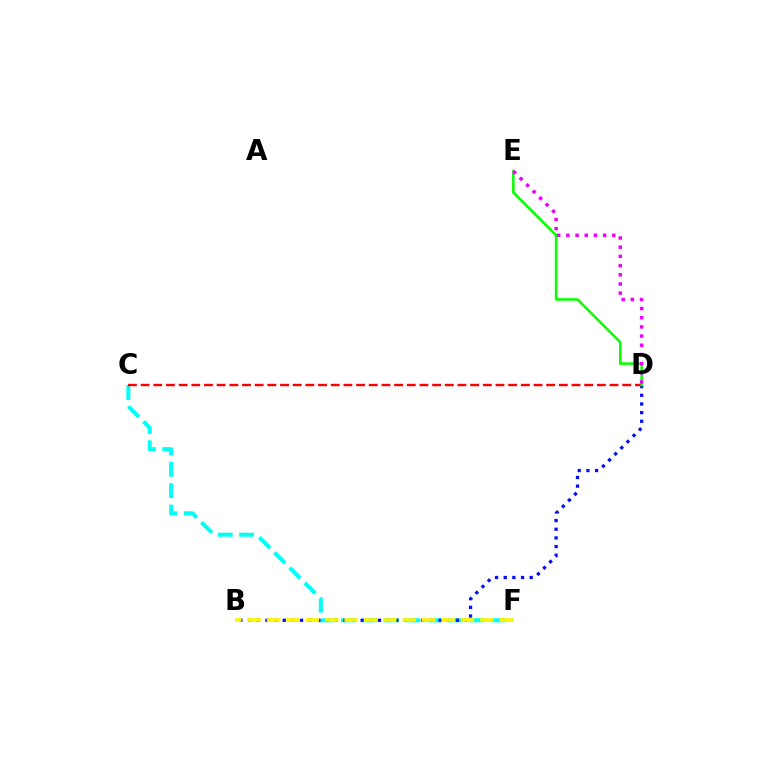{('C', 'F'): [{'color': '#00fff6', 'line_style': 'dashed', 'thickness': 2.91}], ('B', 'D'): [{'color': '#0010ff', 'line_style': 'dotted', 'thickness': 2.35}], ('C', 'D'): [{'color': '#ff0000', 'line_style': 'dashed', 'thickness': 1.72}], ('D', 'E'): [{'color': '#08ff00', 'line_style': 'solid', 'thickness': 1.83}, {'color': '#ee00ff', 'line_style': 'dotted', 'thickness': 2.5}], ('B', 'F'): [{'color': '#fcf500', 'line_style': 'dashed', 'thickness': 2.63}]}